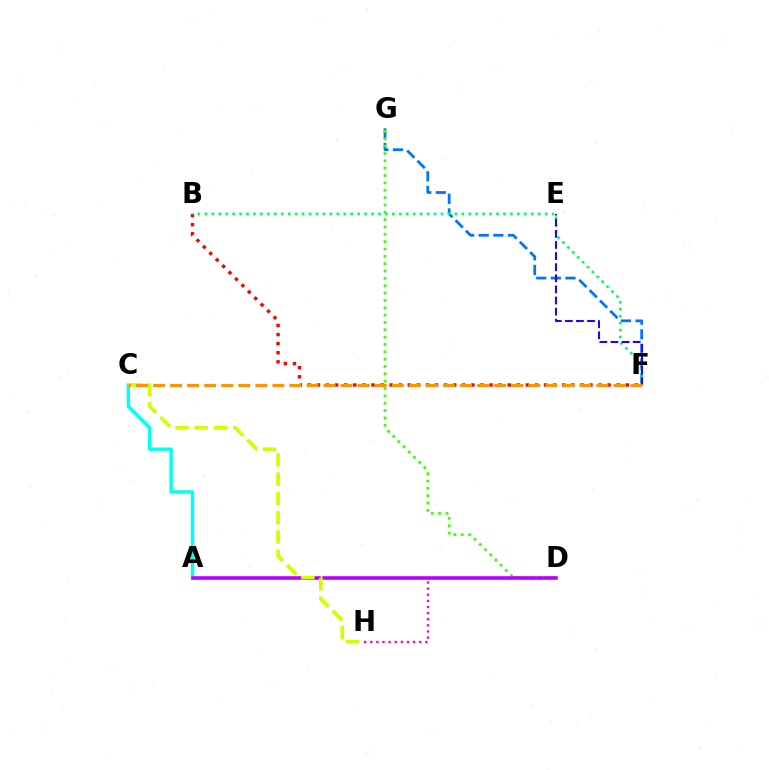{('F', 'G'): [{'color': '#0074ff', 'line_style': 'dashed', 'thickness': 1.99}], ('D', 'H'): [{'color': '#ff00ac', 'line_style': 'dotted', 'thickness': 1.66}], ('A', 'C'): [{'color': '#00fff6', 'line_style': 'solid', 'thickness': 2.46}], ('D', 'G'): [{'color': '#3dff00', 'line_style': 'dotted', 'thickness': 2.0}], ('B', 'F'): [{'color': '#ff0000', 'line_style': 'dotted', 'thickness': 2.47}, {'color': '#00ff5c', 'line_style': 'dotted', 'thickness': 1.89}], ('A', 'D'): [{'color': '#b900ff', 'line_style': 'solid', 'thickness': 2.58}], ('C', 'H'): [{'color': '#d1ff00', 'line_style': 'dashed', 'thickness': 2.62}], ('E', 'F'): [{'color': '#2500ff', 'line_style': 'dashed', 'thickness': 1.51}], ('C', 'F'): [{'color': '#ff9400', 'line_style': 'dashed', 'thickness': 2.32}]}